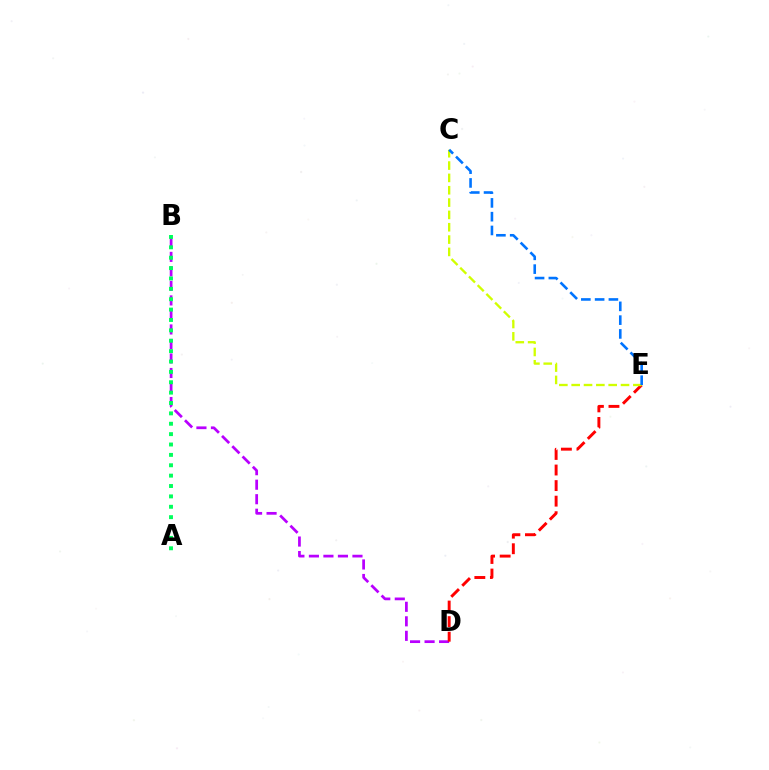{('B', 'D'): [{'color': '#b900ff', 'line_style': 'dashed', 'thickness': 1.97}], ('D', 'E'): [{'color': '#ff0000', 'line_style': 'dashed', 'thickness': 2.11}], ('C', 'E'): [{'color': '#d1ff00', 'line_style': 'dashed', 'thickness': 1.68}, {'color': '#0074ff', 'line_style': 'dashed', 'thickness': 1.87}], ('A', 'B'): [{'color': '#00ff5c', 'line_style': 'dotted', 'thickness': 2.82}]}